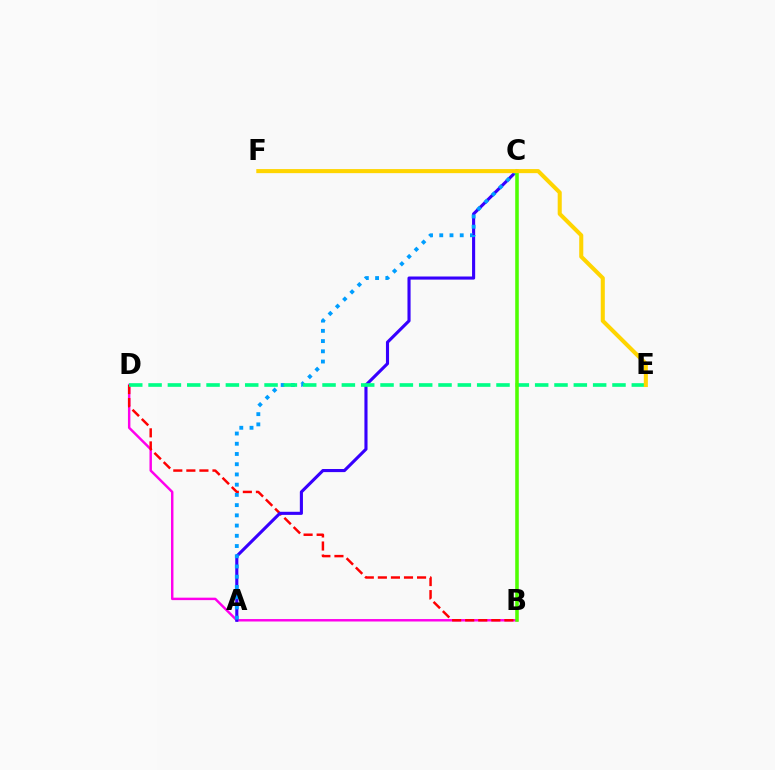{('B', 'D'): [{'color': '#ff00ed', 'line_style': 'solid', 'thickness': 1.77}, {'color': '#ff0000', 'line_style': 'dashed', 'thickness': 1.77}], ('A', 'C'): [{'color': '#3700ff', 'line_style': 'solid', 'thickness': 2.24}, {'color': '#009eff', 'line_style': 'dotted', 'thickness': 2.78}], ('D', 'E'): [{'color': '#00ff86', 'line_style': 'dashed', 'thickness': 2.63}], ('B', 'C'): [{'color': '#4fff00', 'line_style': 'solid', 'thickness': 2.57}], ('E', 'F'): [{'color': '#ffd500', 'line_style': 'solid', 'thickness': 2.92}]}